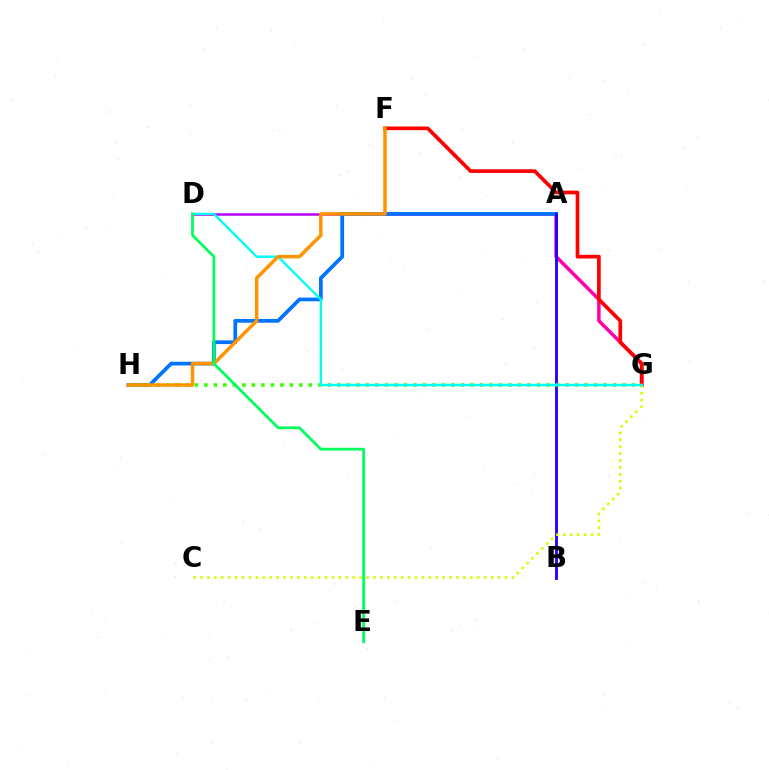{('A', 'G'): [{'color': '#ff00ac', 'line_style': 'solid', 'thickness': 2.51}], ('F', 'G'): [{'color': '#ff0000', 'line_style': 'solid', 'thickness': 2.66}], ('A', 'D'): [{'color': '#b900ff', 'line_style': 'solid', 'thickness': 1.81}], ('A', 'H'): [{'color': '#0074ff', 'line_style': 'solid', 'thickness': 2.67}], ('A', 'B'): [{'color': '#2500ff', 'line_style': 'solid', 'thickness': 2.04}], ('G', 'H'): [{'color': '#3dff00', 'line_style': 'dotted', 'thickness': 2.58}], ('C', 'G'): [{'color': '#d1ff00', 'line_style': 'dotted', 'thickness': 1.88}], ('D', 'G'): [{'color': '#00fff6', 'line_style': 'solid', 'thickness': 1.69}], ('F', 'H'): [{'color': '#ff9400', 'line_style': 'solid', 'thickness': 2.5}], ('D', 'E'): [{'color': '#00ff5c', 'line_style': 'solid', 'thickness': 1.98}]}